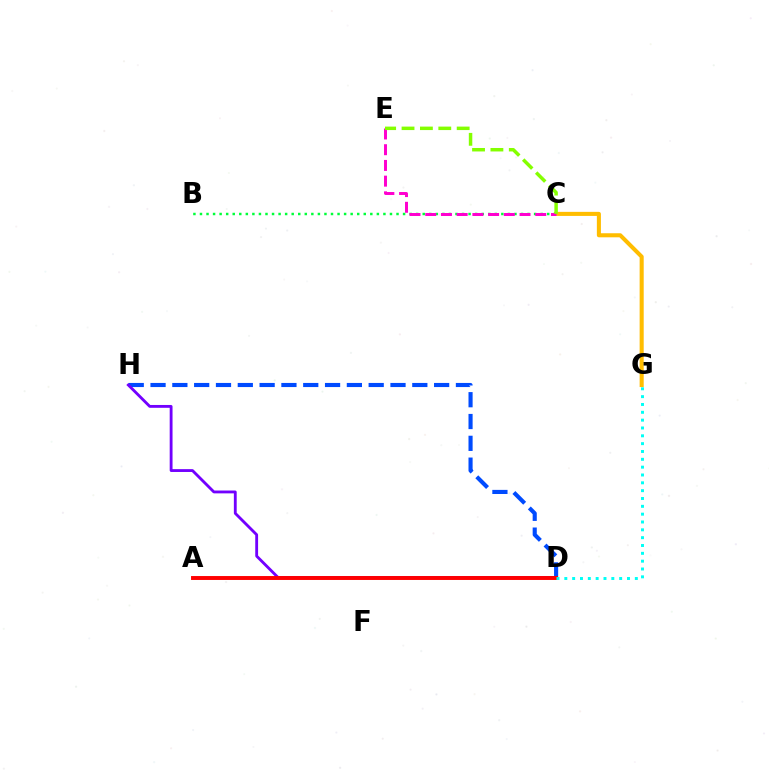{('C', 'G'): [{'color': '#ffbd00', 'line_style': 'solid', 'thickness': 2.93}], ('D', 'H'): [{'color': '#004bff', 'line_style': 'dashed', 'thickness': 2.96}, {'color': '#7200ff', 'line_style': 'solid', 'thickness': 2.04}], ('B', 'C'): [{'color': '#00ff39', 'line_style': 'dotted', 'thickness': 1.78}], ('A', 'D'): [{'color': '#ff0000', 'line_style': 'solid', 'thickness': 2.82}], ('C', 'E'): [{'color': '#ff00cf', 'line_style': 'dashed', 'thickness': 2.14}, {'color': '#84ff00', 'line_style': 'dashed', 'thickness': 2.5}], ('D', 'G'): [{'color': '#00fff6', 'line_style': 'dotted', 'thickness': 2.13}]}